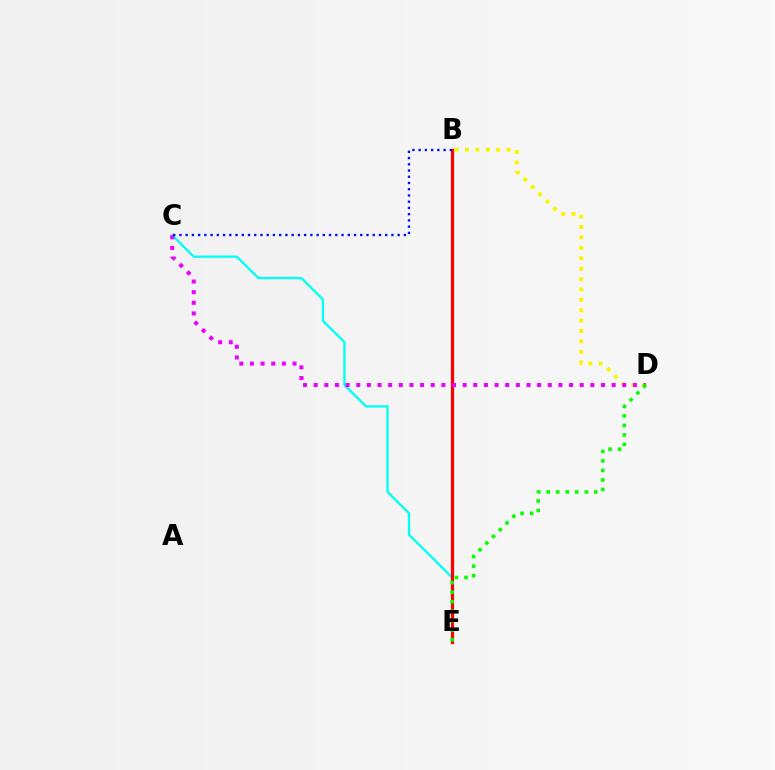{('B', 'D'): [{'color': '#fcf500', 'line_style': 'dotted', 'thickness': 2.83}], ('C', 'E'): [{'color': '#00fff6', 'line_style': 'solid', 'thickness': 1.66}], ('B', 'E'): [{'color': '#ff0000', 'line_style': 'solid', 'thickness': 2.31}], ('C', 'D'): [{'color': '#ee00ff', 'line_style': 'dotted', 'thickness': 2.89}], ('B', 'C'): [{'color': '#0010ff', 'line_style': 'dotted', 'thickness': 1.69}], ('D', 'E'): [{'color': '#08ff00', 'line_style': 'dotted', 'thickness': 2.58}]}